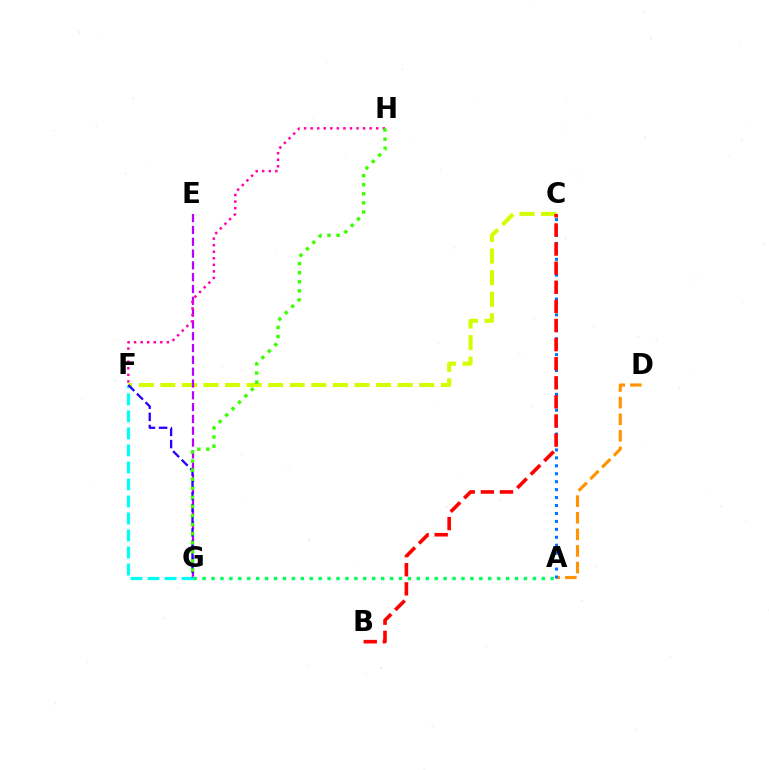{('C', 'F'): [{'color': '#d1ff00', 'line_style': 'dashed', 'thickness': 2.93}], ('E', 'G'): [{'color': '#b900ff', 'line_style': 'dashed', 'thickness': 1.6}], ('F', 'G'): [{'color': '#00fff6', 'line_style': 'dashed', 'thickness': 2.31}, {'color': '#2500ff', 'line_style': 'dashed', 'thickness': 1.65}], ('A', 'D'): [{'color': '#ff9400', 'line_style': 'dashed', 'thickness': 2.26}], ('A', 'G'): [{'color': '#00ff5c', 'line_style': 'dotted', 'thickness': 2.43}], ('A', 'C'): [{'color': '#0074ff', 'line_style': 'dotted', 'thickness': 2.16}], ('F', 'H'): [{'color': '#ff00ac', 'line_style': 'dotted', 'thickness': 1.78}], ('B', 'C'): [{'color': '#ff0000', 'line_style': 'dashed', 'thickness': 2.6}], ('G', 'H'): [{'color': '#3dff00', 'line_style': 'dotted', 'thickness': 2.47}]}